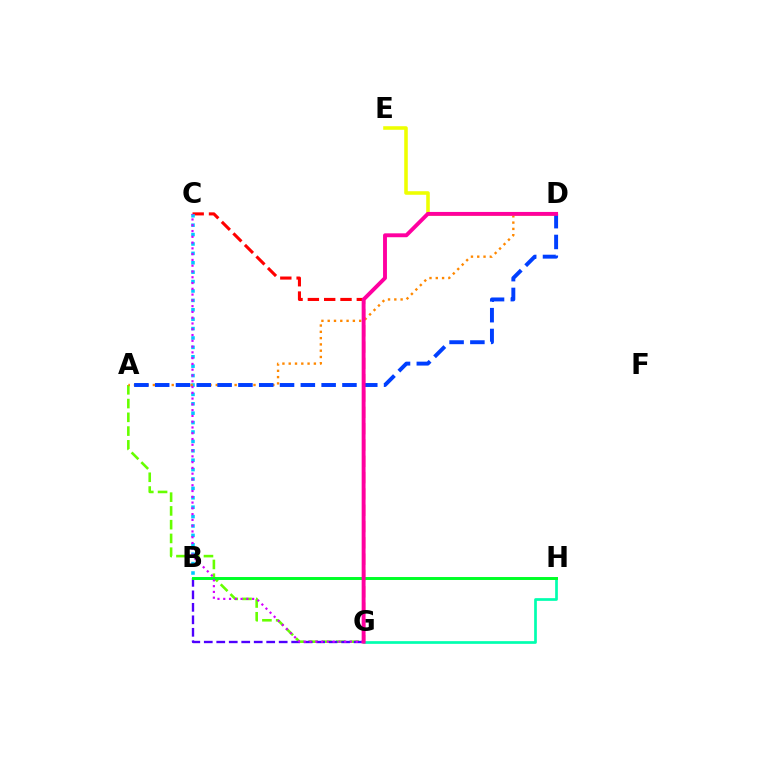{('C', 'G'): [{'color': '#ff0000', 'line_style': 'dashed', 'thickness': 2.22}, {'color': '#d600ff', 'line_style': 'dotted', 'thickness': 1.57}], ('B', 'C'): [{'color': '#00c7ff', 'line_style': 'dotted', 'thickness': 2.55}], ('A', 'G'): [{'color': '#66ff00', 'line_style': 'dashed', 'thickness': 1.87}], ('A', 'D'): [{'color': '#ff8800', 'line_style': 'dotted', 'thickness': 1.71}, {'color': '#003fff', 'line_style': 'dashed', 'thickness': 2.83}], ('B', 'G'): [{'color': '#4f00ff', 'line_style': 'dashed', 'thickness': 1.7}], ('G', 'H'): [{'color': '#00ffaf', 'line_style': 'solid', 'thickness': 1.95}], ('D', 'E'): [{'color': '#eeff00', 'line_style': 'solid', 'thickness': 2.57}], ('B', 'H'): [{'color': '#00ff27', 'line_style': 'solid', 'thickness': 2.13}], ('D', 'G'): [{'color': '#ff00a0', 'line_style': 'solid', 'thickness': 2.8}]}